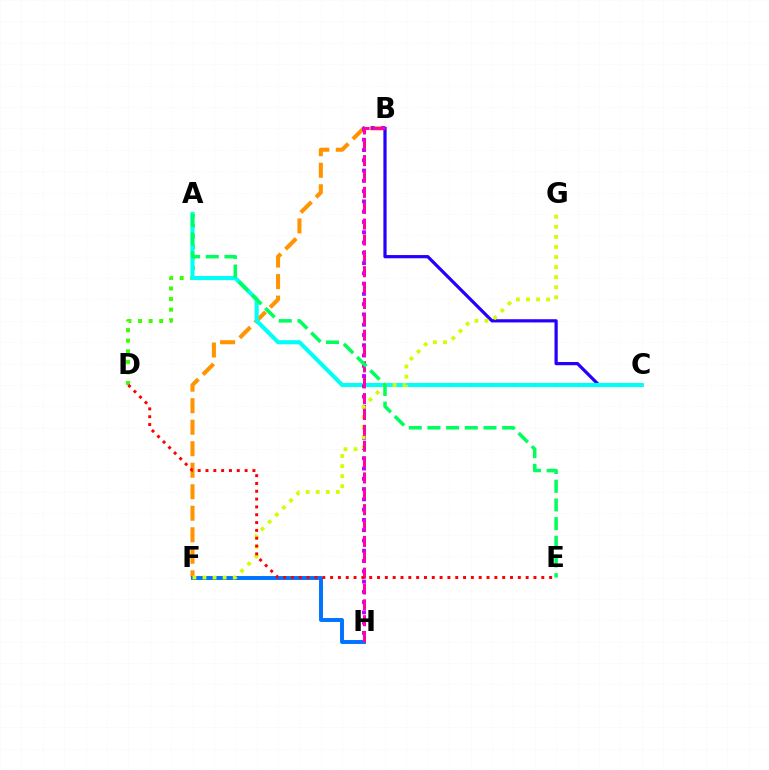{('B', 'F'): [{'color': '#ff9400', 'line_style': 'dashed', 'thickness': 2.92}], ('F', 'H'): [{'color': '#0074ff', 'line_style': 'solid', 'thickness': 2.83}], ('B', 'C'): [{'color': '#2500ff', 'line_style': 'solid', 'thickness': 2.32}], ('A', 'D'): [{'color': '#3dff00', 'line_style': 'dotted', 'thickness': 2.87}], ('A', 'C'): [{'color': '#00fff6', 'line_style': 'solid', 'thickness': 2.95}], ('B', 'H'): [{'color': '#b900ff', 'line_style': 'dotted', 'thickness': 2.79}, {'color': '#ff00ac', 'line_style': 'dashed', 'thickness': 2.16}], ('F', 'G'): [{'color': '#d1ff00', 'line_style': 'dotted', 'thickness': 2.74}], ('A', 'E'): [{'color': '#00ff5c', 'line_style': 'dashed', 'thickness': 2.54}], ('D', 'E'): [{'color': '#ff0000', 'line_style': 'dotted', 'thickness': 2.13}]}